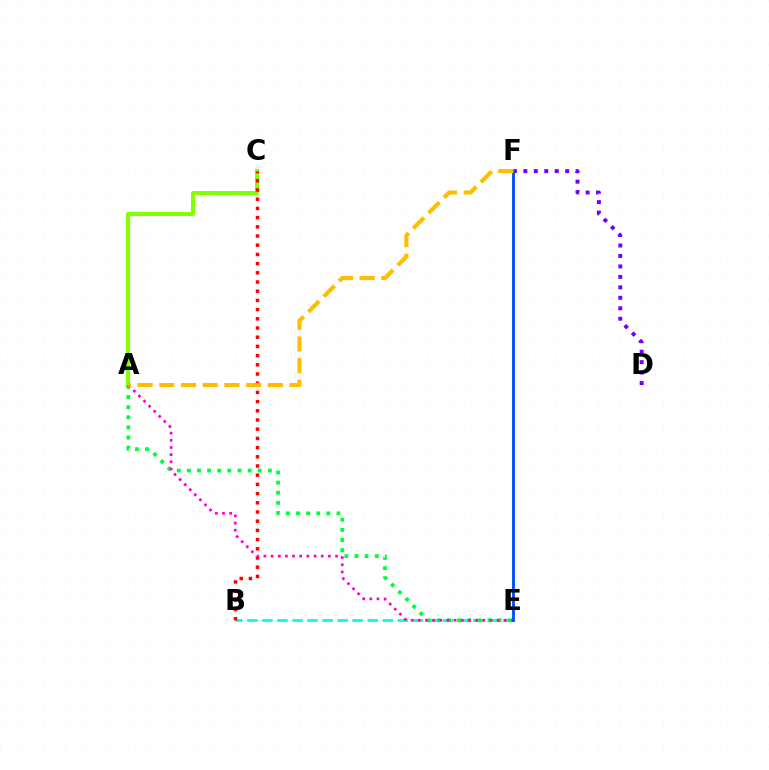{('B', 'E'): [{'color': '#00fff6', 'line_style': 'dashed', 'thickness': 2.04}], ('D', 'F'): [{'color': '#7200ff', 'line_style': 'dotted', 'thickness': 2.84}], ('A', 'C'): [{'color': '#84ff00', 'line_style': 'solid', 'thickness': 2.96}], ('A', 'E'): [{'color': '#00ff39', 'line_style': 'dotted', 'thickness': 2.75}, {'color': '#ff00cf', 'line_style': 'dotted', 'thickness': 1.95}], ('B', 'C'): [{'color': '#ff0000', 'line_style': 'dotted', 'thickness': 2.5}], ('E', 'F'): [{'color': '#004bff', 'line_style': 'solid', 'thickness': 2.03}], ('A', 'F'): [{'color': '#ffbd00', 'line_style': 'dashed', 'thickness': 2.95}]}